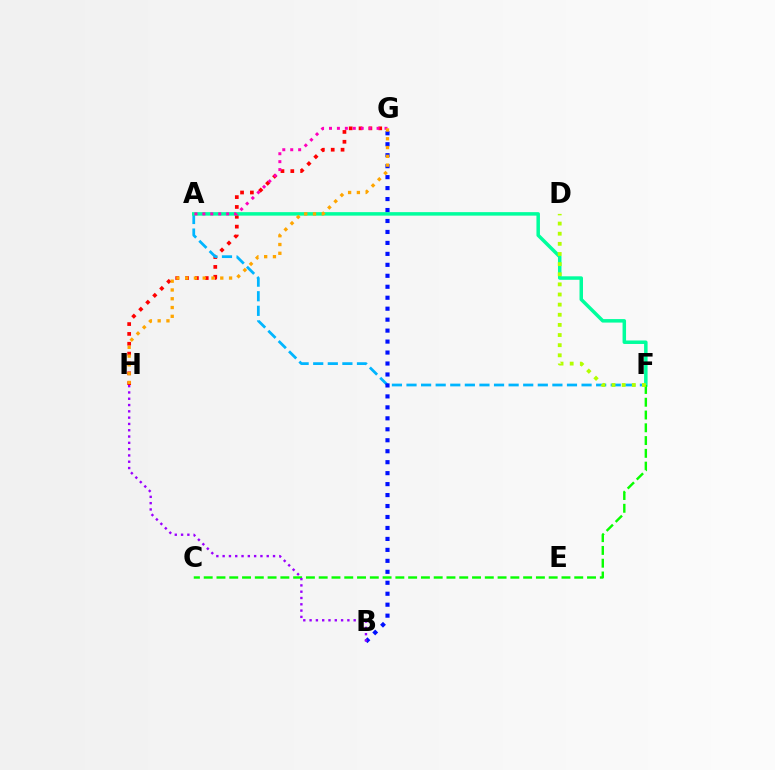{('G', 'H'): [{'color': '#ff0000', 'line_style': 'dotted', 'thickness': 2.67}, {'color': '#ffa500', 'line_style': 'dotted', 'thickness': 2.39}], ('A', 'F'): [{'color': '#00b5ff', 'line_style': 'dashed', 'thickness': 1.98}, {'color': '#00ff9d', 'line_style': 'solid', 'thickness': 2.52}], ('C', 'F'): [{'color': '#08ff00', 'line_style': 'dashed', 'thickness': 1.74}], ('B', 'G'): [{'color': '#0010ff', 'line_style': 'dotted', 'thickness': 2.98}], ('D', 'F'): [{'color': '#b3ff00', 'line_style': 'dotted', 'thickness': 2.75}], ('A', 'G'): [{'color': '#ff00bd', 'line_style': 'dotted', 'thickness': 2.15}], ('B', 'H'): [{'color': '#9b00ff', 'line_style': 'dotted', 'thickness': 1.71}]}